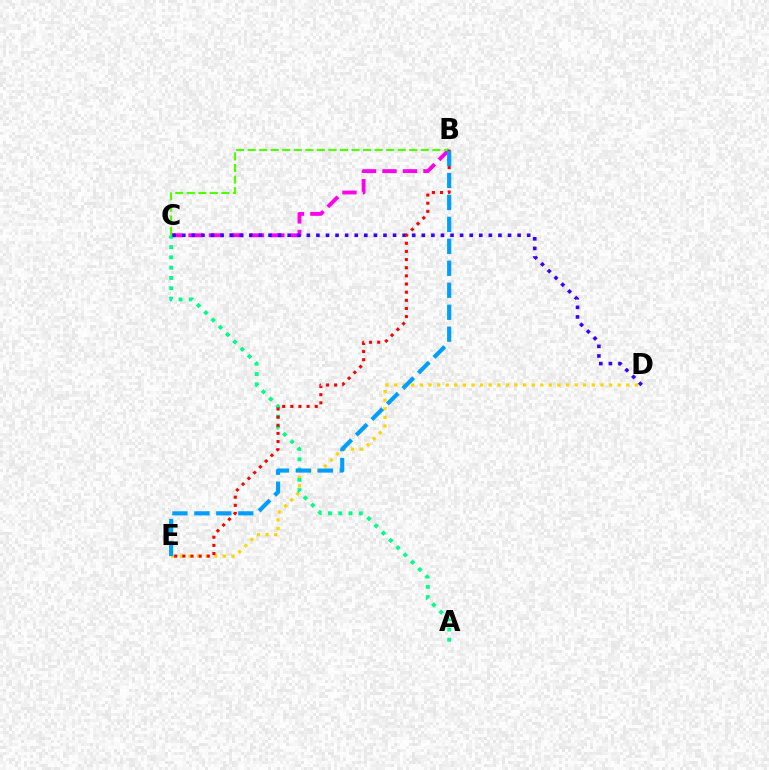{('B', 'C'): [{'color': '#ff00ed', 'line_style': 'dashed', 'thickness': 2.78}, {'color': '#4fff00', 'line_style': 'dashed', 'thickness': 1.57}], ('D', 'E'): [{'color': '#ffd500', 'line_style': 'dotted', 'thickness': 2.34}], ('A', 'C'): [{'color': '#00ff86', 'line_style': 'dotted', 'thickness': 2.8}], ('C', 'D'): [{'color': '#3700ff', 'line_style': 'dotted', 'thickness': 2.6}], ('B', 'E'): [{'color': '#ff0000', 'line_style': 'dotted', 'thickness': 2.21}, {'color': '#009eff', 'line_style': 'dashed', 'thickness': 2.98}]}